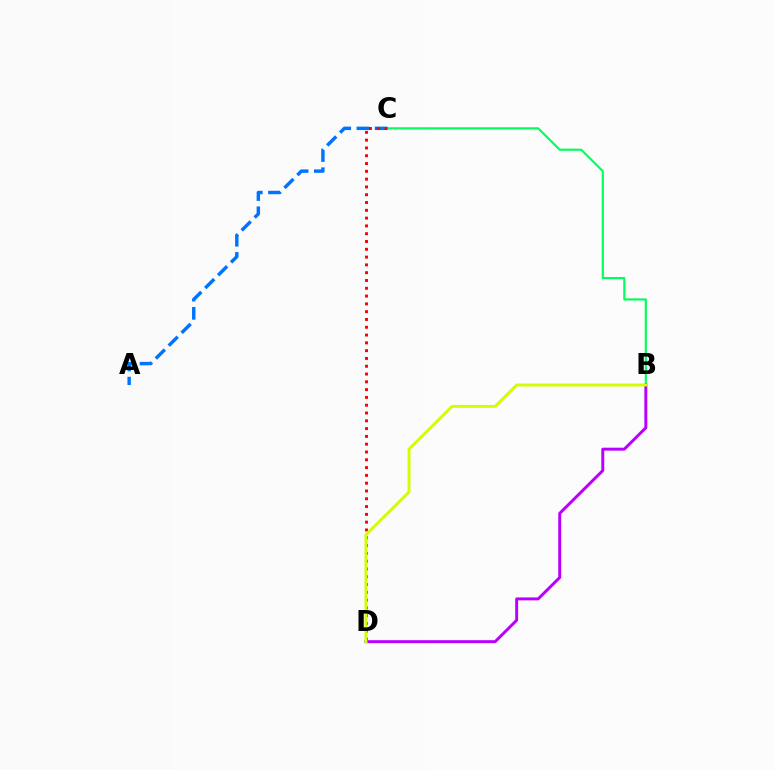{('A', 'C'): [{'color': '#0074ff', 'line_style': 'dashed', 'thickness': 2.47}], ('B', 'C'): [{'color': '#00ff5c', 'line_style': 'solid', 'thickness': 1.55}], ('C', 'D'): [{'color': '#ff0000', 'line_style': 'dotted', 'thickness': 2.12}], ('B', 'D'): [{'color': '#b900ff', 'line_style': 'solid', 'thickness': 2.13}, {'color': '#d1ff00', 'line_style': 'solid', 'thickness': 2.1}]}